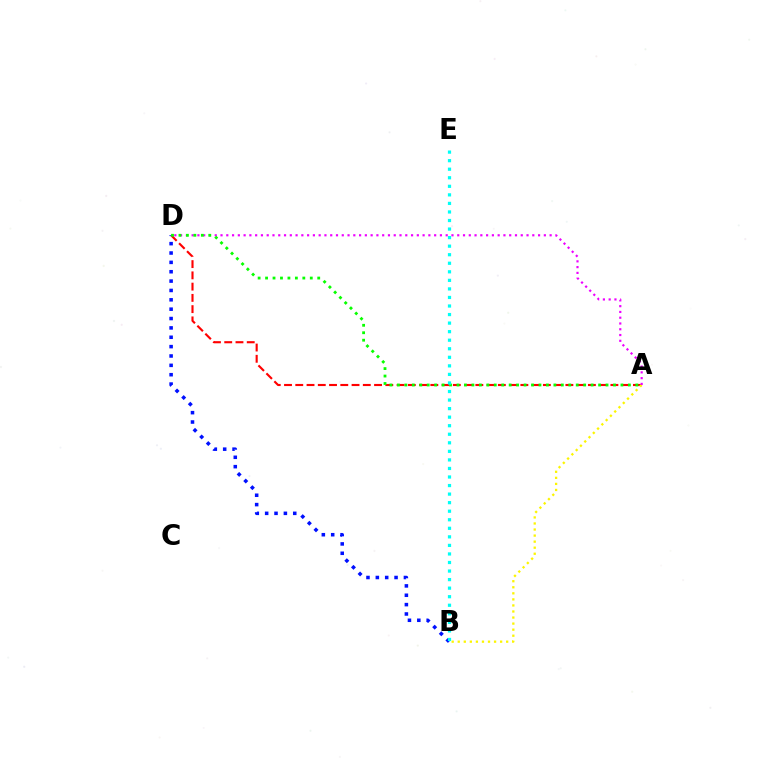{('A', 'D'): [{'color': '#ff0000', 'line_style': 'dashed', 'thickness': 1.53}, {'color': '#ee00ff', 'line_style': 'dotted', 'thickness': 1.57}, {'color': '#08ff00', 'line_style': 'dotted', 'thickness': 2.02}], ('A', 'B'): [{'color': '#fcf500', 'line_style': 'dotted', 'thickness': 1.65}], ('B', 'D'): [{'color': '#0010ff', 'line_style': 'dotted', 'thickness': 2.54}], ('B', 'E'): [{'color': '#00fff6', 'line_style': 'dotted', 'thickness': 2.32}]}